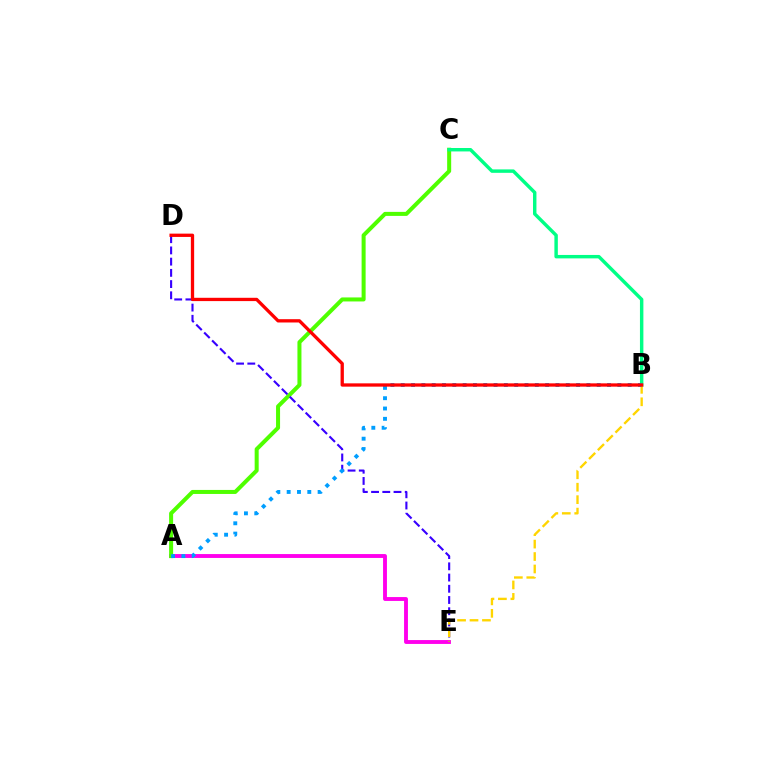{('A', 'E'): [{'color': '#ff00ed', 'line_style': 'solid', 'thickness': 2.79}], ('A', 'C'): [{'color': '#4fff00', 'line_style': 'solid', 'thickness': 2.89}], ('B', 'C'): [{'color': '#00ff86', 'line_style': 'solid', 'thickness': 2.47}], ('D', 'E'): [{'color': '#3700ff', 'line_style': 'dashed', 'thickness': 1.52}], ('B', 'E'): [{'color': '#ffd500', 'line_style': 'dashed', 'thickness': 1.69}], ('A', 'B'): [{'color': '#009eff', 'line_style': 'dotted', 'thickness': 2.8}], ('B', 'D'): [{'color': '#ff0000', 'line_style': 'solid', 'thickness': 2.38}]}